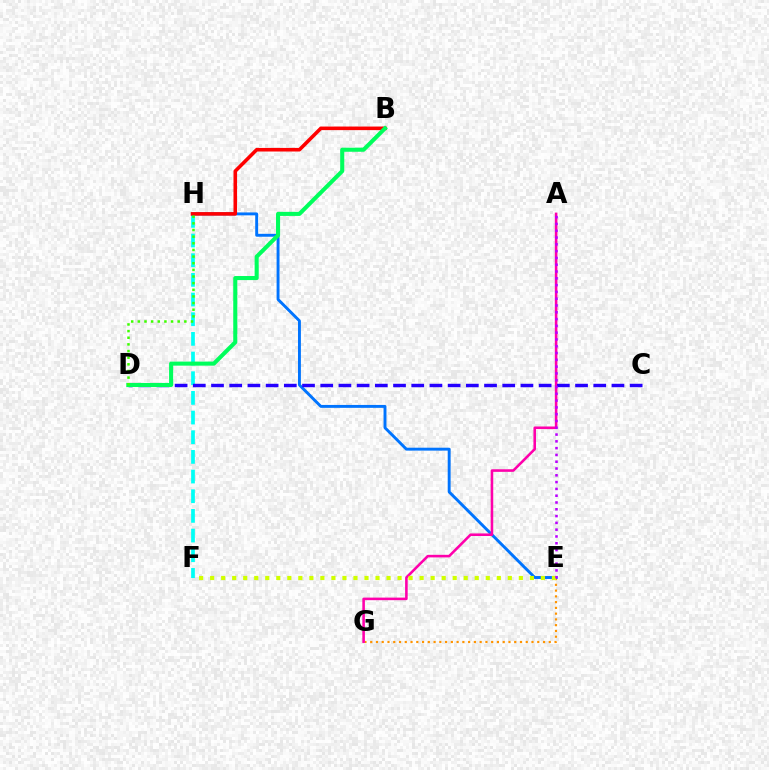{('E', 'G'): [{'color': '#ff9400', 'line_style': 'dotted', 'thickness': 1.57}], ('F', 'H'): [{'color': '#00fff6', 'line_style': 'dashed', 'thickness': 2.67}], ('E', 'H'): [{'color': '#0074ff', 'line_style': 'solid', 'thickness': 2.1}], ('A', 'G'): [{'color': '#ff00ac', 'line_style': 'solid', 'thickness': 1.86}], ('C', 'D'): [{'color': '#2500ff', 'line_style': 'dashed', 'thickness': 2.47}], ('E', 'F'): [{'color': '#d1ff00', 'line_style': 'dotted', 'thickness': 3.0}], ('B', 'H'): [{'color': '#ff0000', 'line_style': 'solid', 'thickness': 2.58}], ('B', 'D'): [{'color': '#00ff5c', 'line_style': 'solid', 'thickness': 2.93}], ('D', 'H'): [{'color': '#3dff00', 'line_style': 'dotted', 'thickness': 1.81}], ('A', 'E'): [{'color': '#b900ff', 'line_style': 'dotted', 'thickness': 1.85}]}